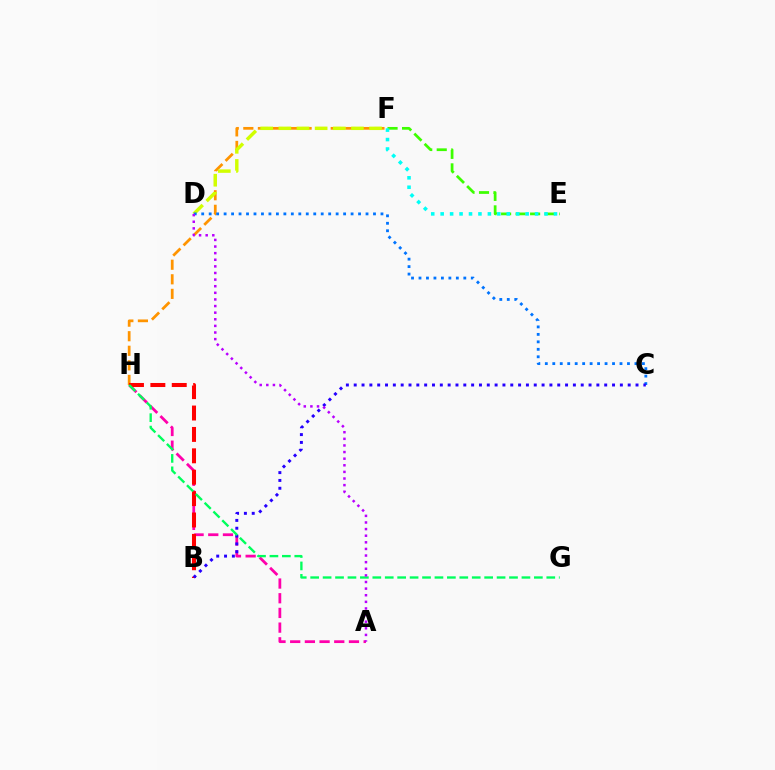{('F', 'H'): [{'color': '#ff9400', 'line_style': 'dashed', 'thickness': 1.98}], ('A', 'H'): [{'color': '#ff00ac', 'line_style': 'dashed', 'thickness': 2.0}], ('D', 'F'): [{'color': '#d1ff00', 'line_style': 'dashed', 'thickness': 2.47}], ('B', 'H'): [{'color': '#ff0000', 'line_style': 'dashed', 'thickness': 2.91}], ('E', 'F'): [{'color': '#3dff00', 'line_style': 'dashed', 'thickness': 1.97}, {'color': '#00fff6', 'line_style': 'dotted', 'thickness': 2.57}], ('C', 'D'): [{'color': '#0074ff', 'line_style': 'dotted', 'thickness': 2.03}], ('B', 'C'): [{'color': '#2500ff', 'line_style': 'dotted', 'thickness': 2.13}], ('G', 'H'): [{'color': '#00ff5c', 'line_style': 'dashed', 'thickness': 1.69}], ('A', 'D'): [{'color': '#b900ff', 'line_style': 'dotted', 'thickness': 1.8}]}